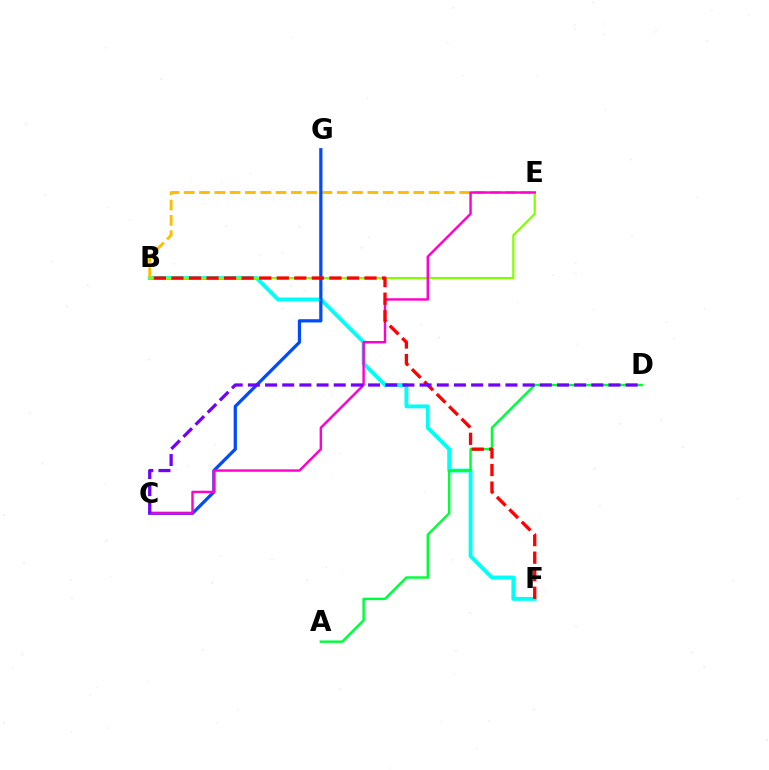{('B', 'F'): [{'color': '#00fff6', 'line_style': 'solid', 'thickness': 2.79}, {'color': '#ff0000', 'line_style': 'dashed', 'thickness': 2.38}], ('B', 'E'): [{'color': '#84ff00', 'line_style': 'solid', 'thickness': 1.61}, {'color': '#ffbd00', 'line_style': 'dashed', 'thickness': 2.08}], ('A', 'D'): [{'color': '#00ff39', 'line_style': 'solid', 'thickness': 1.77}], ('C', 'G'): [{'color': '#004bff', 'line_style': 'solid', 'thickness': 2.33}], ('C', 'E'): [{'color': '#ff00cf', 'line_style': 'solid', 'thickness': 1.75}], ('C', 'D'): [{'color': '#7200ff', 'line_style': 'dashed', 'thickness': 2.33}]}